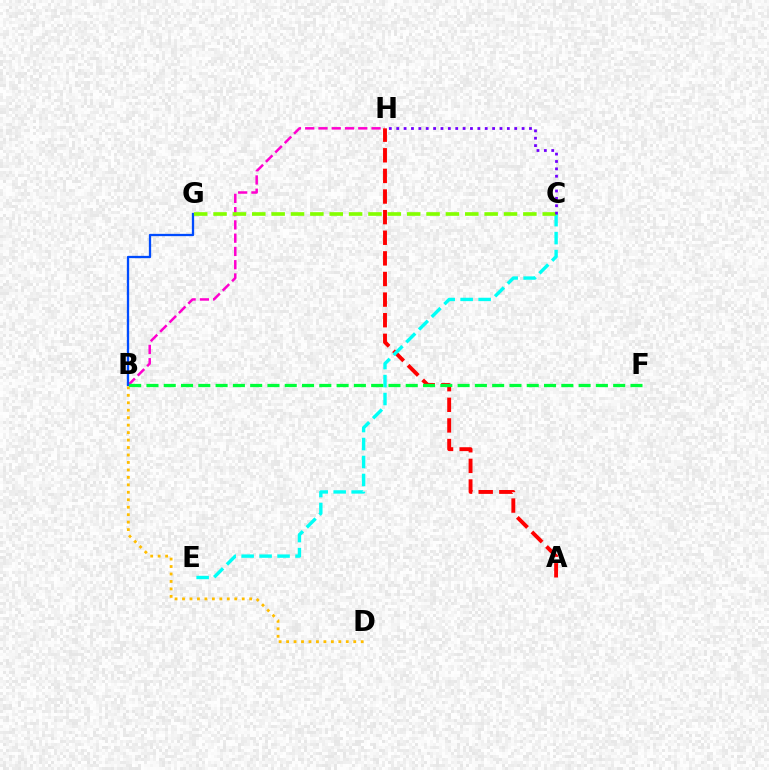{('B', 'H'): [{'color': '#ff00cf', 'line_style': 'dashed', 'thickness': 1.8}], ('B', 'G'): [{'color': '#004bff', 'line_style': 'solid', 'thickness': 1.65}], ('A', 'H'): [{'color': '#ff0000', 'line_style': 'dashed', 'thickness': 2.8}], ('C', 'E'): [{'color': '#00fff6', 'line_style': 'dashed', 'thickness': 2.44}], ('B', 'D'): [{'color': '#ffbd00', 'line_style': 'dotted', 'thickness': 2.03}], ('C', 'G'): [{'color': '#84ff00', 'line_style': 'dashed', 'thickness': 2.63}], ('B', 'F'): [{'color': '#00ff39', 'line_style': 'dashed', 'thickness': 2.35}], ('C', 'H'): [{'color': '#7200ff', 'line_style': 'dotted', 'thickness': 2.0}]}